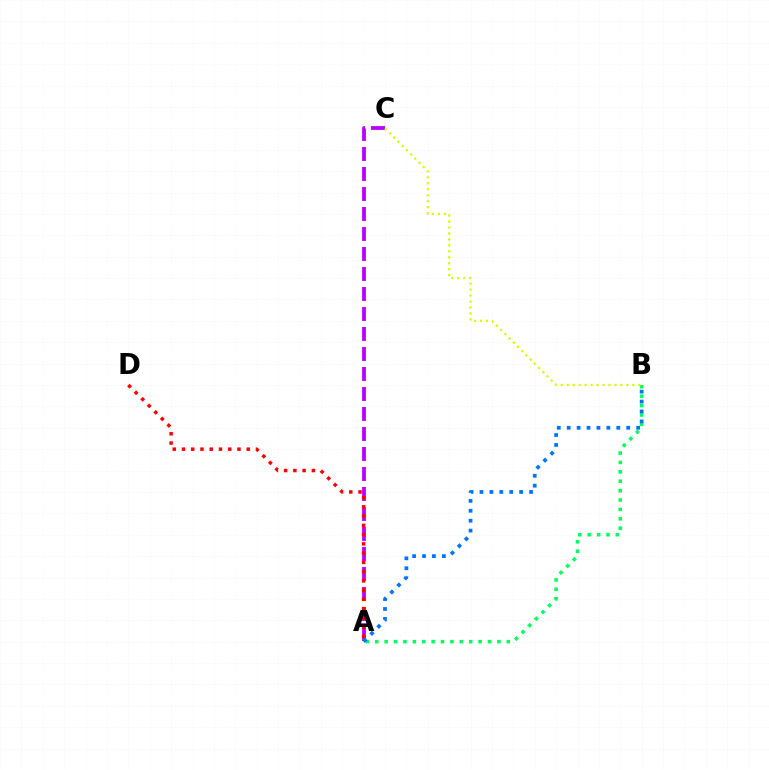{('A', 'B'): [{'color': '#00ff5c', 'line_style': 'dotted', 'thickness': 2.55}, {'color': '#0074ff', 'line_style': 'dotted', 'thickness': 2.69}], ('A', 'C'): [{'color': '#b900ff', 'line_style': 'dashed', 'thickness': 2.72}], ('A', 'D'): [{'color': '#ff0000', 'line_style': 'dotted', 'thickness': 2.51}], ('B', 'C'): [{'color': '#d1ff00', 'line_style': 'dotted', 'thickness': 1.62}]}